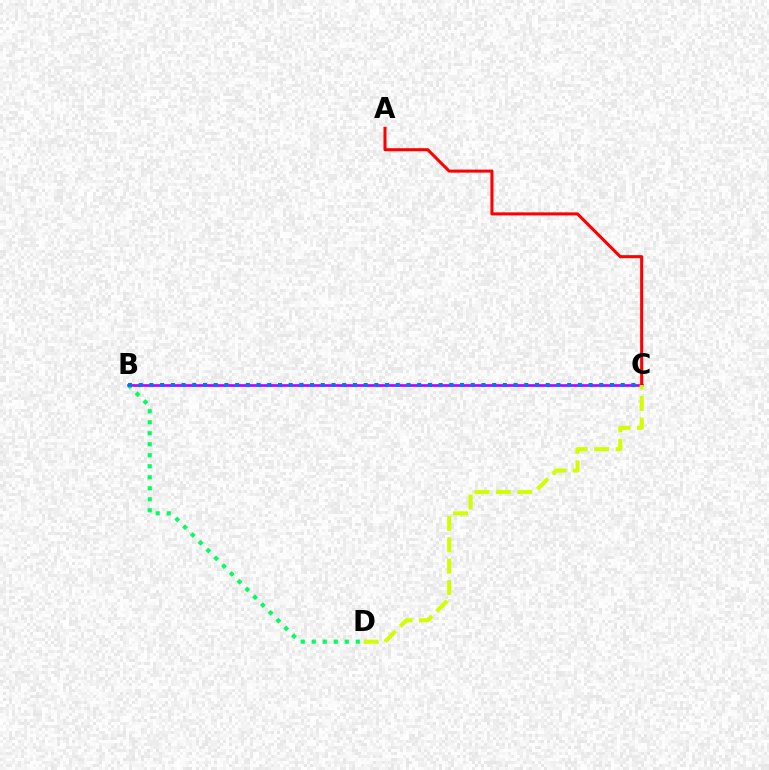{('B', 'C'): [{'color': '#b900ff', 'line_style': 'solid', 'thickness': 1.93}, {'color': '#0074ff', 'line_style': 'dotted', 'thickness': 2.91}], ('B', 'D'): [{'color': '#00ff5c', 'line_style': 'dotted', 'thickness': 2.99}], ('A', 'C'): [{'color': '#ff0000', 'line_style': 'solid', 'thickness': 2.19}], ('C', 'D'): [{'color': '#d1ff00', 'line_style': 'dashed', 'thickness': 2.91}]}